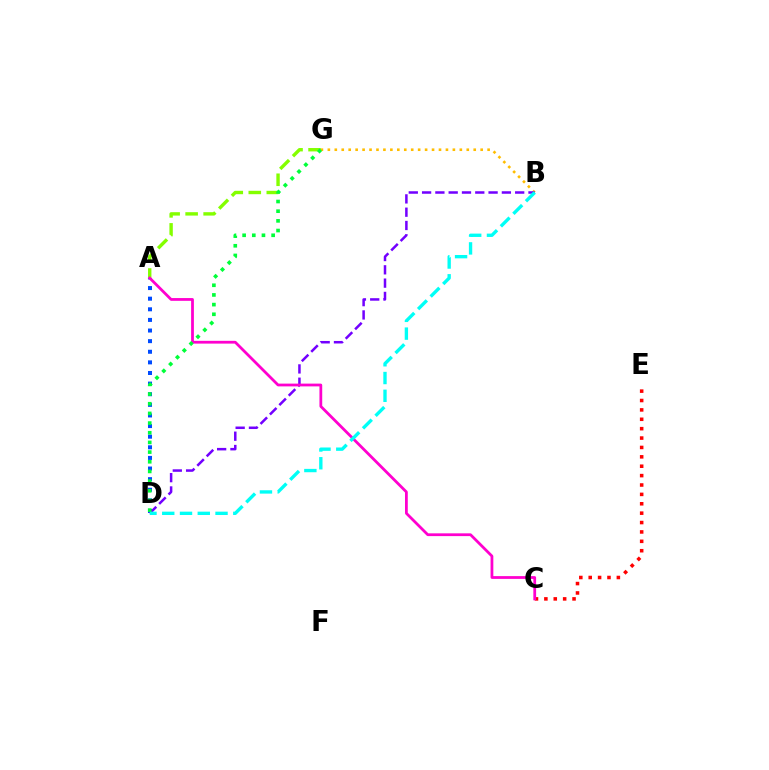{('B', 'G'): [{'color': '#ffbd00', 'line_style': 'dotted', 'thickness': 1.89}], ('A', 'D'): [{'color': '#004bff', 'line_style': 'dotted', 'thickness': 2.88}], ('C', 'E'): [{'color': '#ff0000', 'line_style': 'dotted', 'thickness': 2.55}], ('A', 'G'): [{'color': '#84ff00', 'line_style': 'dashed', 'thickness': 2.45}], ('B', 'D'): [{'color': '#7200ff', 'line_style': 'dashed', 'thickness': 1.81}, {'color': '#00fff6', 'line_style': 'dashed', 'thickness': 2.41}], ('A', 'C'): [{'color': '#ff00cf', 'line_style': 'solid', 'thickness': 2.0}], ('D', 'G'): [{'color': '#00ff39', 'line_style': 'dotted', 'thickness': 2.63}]}